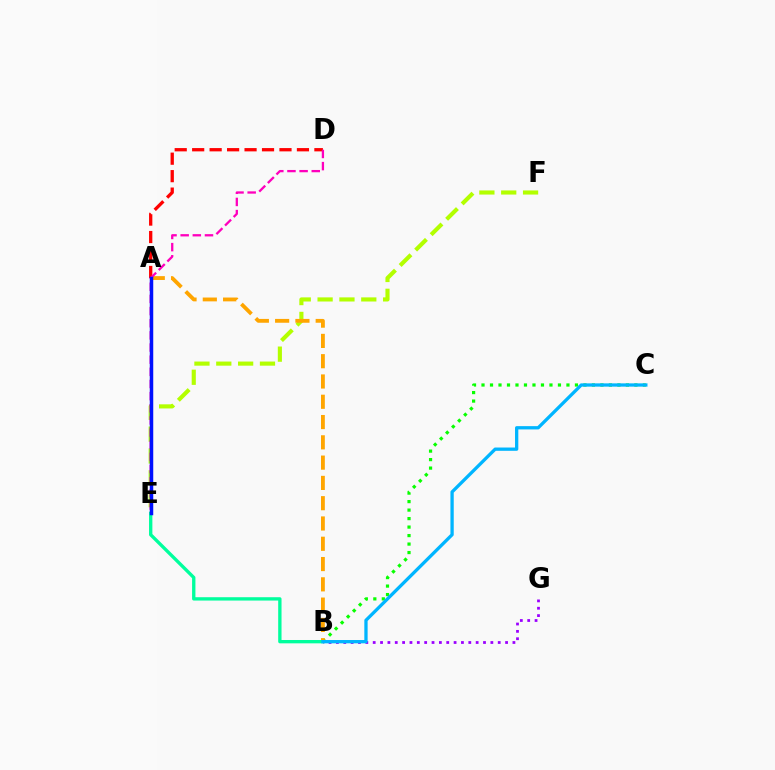{('B', 'C'): [{'color': '#08ff00', 'line_style': 'dotted', 'thickness': 2.31}, {'color': '#00b5ff', 'line_style': 'solid', 'thickness': 2.37}], ('B', 'G'): [{'color': '#9b00ff', 'line_style': 'dotted', 'thickness': 2.0}], ('E', 'F'): [{'color': '#b3ff00', 'line_style': 'dashed', 'thickness': 2.97}], ('A', 'B'): [{'color': '#ffa500', 'line_style': 'dashed', 'thickness': 2.76}], ('A', 'D'): [{'color': '#ff0000', 'line_style': 'dashed', 'thickness': 2.37}], ('D', 'E'): [{'color': '#ff00bd', 'line_style': 'dashed', 'thickness': 1.65}], ('B', 'E'): [{'color': '#00ff9d', 'line_style': 'solid', 'thickness': 2.41}], ('A', 'E'): [{'color': '#0010ff', 'line_style': 'solid', 'thickness': 2.51}]}